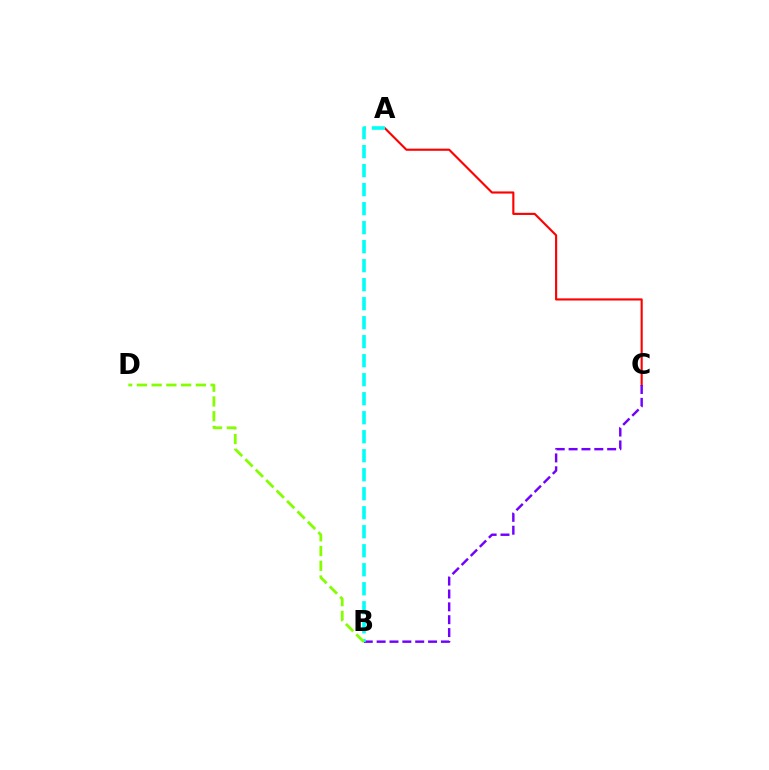{('A', 'C'): [{'color': '#ff0000', 'line_style': 'solid', 'thickness': 1.53}], ('B', 'C'): [{'color': '#7200ff', 'line_style': 'dashed', 'thickness': 1.75}], ('A', 'B'): [{'color': '#00fff6', 'line_style': 'dashed', 'thickness': 2.58}], ('B', 'D'): [{'color': '#84ff00', 'line_style': 'dashed', 'thickness': 2.0}]}